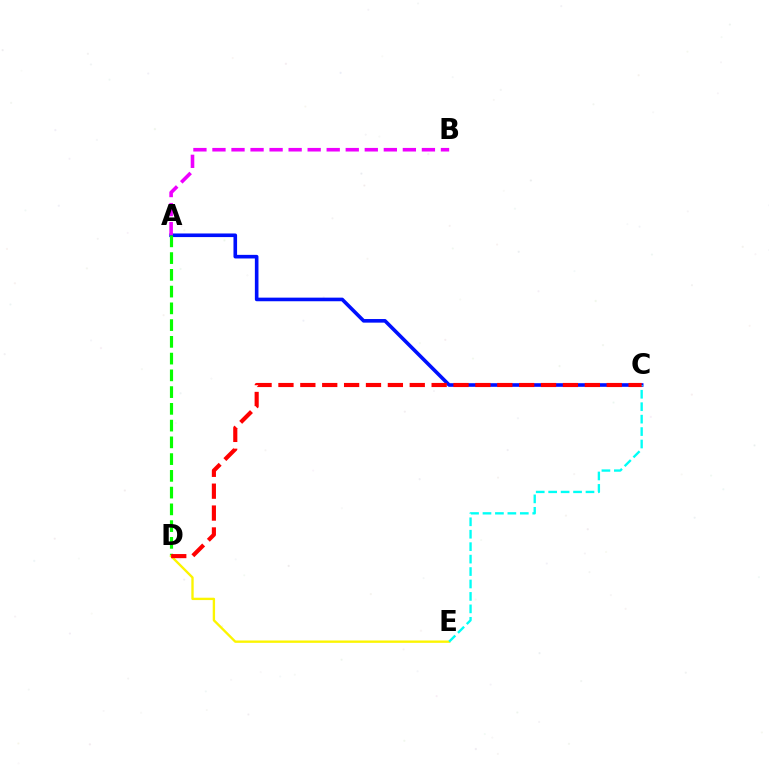{('A', 'C'): [{'color': '#0010ff', 'line_style': 'solid', 'thickness': 2.6}], ('A', 'B'): [{'color': '#ee00ff', 'line_style': 'dashed', 'thickness': 2.59}], ('A', 'D'): [{'color': '#08ff00', 'line_style': 'dashed', 'thickness': 2.28}], ('D', 'E'): [{'color': '#fcf500', 'line_style': 'solid', 'thickness': 1.69}], ('C', 'E'): [{'color': '#00fff6', 'line_style': 'dashed', 'thickness': 1.69}], ('C', 'D'): [{'color': '#ff0000', 'line_style': 'dashed', 'thickness': 2.97}]}